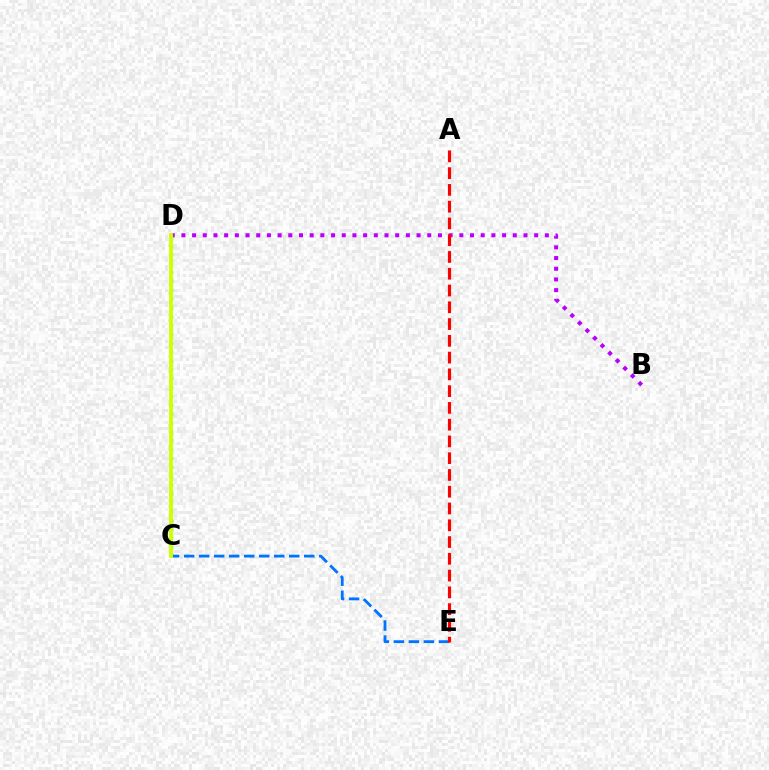{('B', 'D'): [{'color': '#b900ff', 'line_style': 'dotted', 'thickness': 2.9}], ('C', 'E'): [{'color': '#0074ff', 'line_style': 'dashed', 'thickness': 2.04}], ('C', 'D'): [{'color': '#00ff5c', 'line_style': 'dotted', 'thickness': 2.41}, {'color': '#d1ff00', 'line_style': 'solid', 'thickness': 2.76}], ('A', 'E'): [{'color': '#ff0000', 'line_style': 'dashed', 'thickness': 2.28}]}